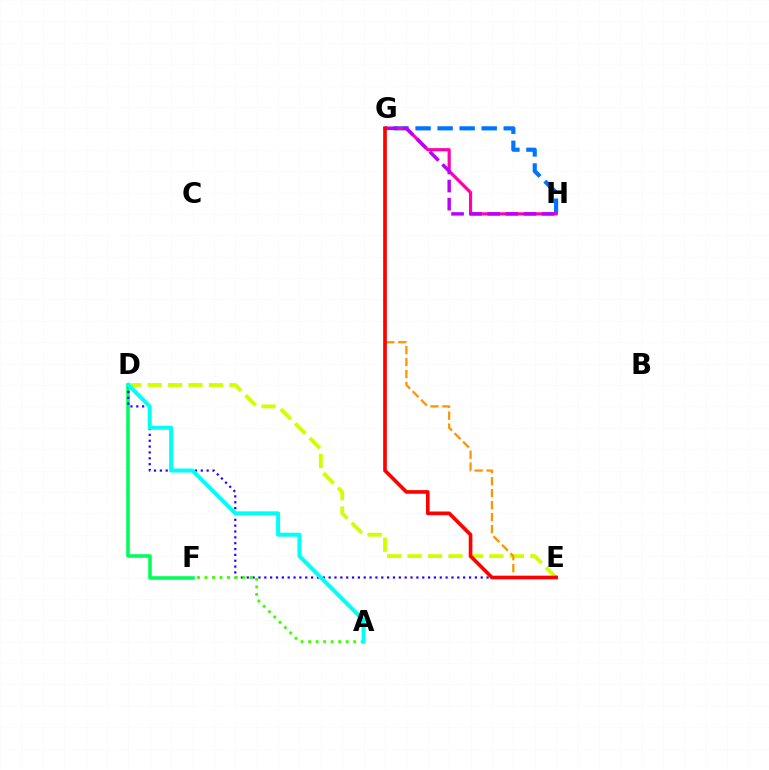{('D', 'F'): [{'color': '#00ff5c', 'line_style': 'solid', 'thickness': 2.58}], ('D', 'E'): [{'color': '#d1ff00', 'line_style': 'dashed', 'thickness': 2.78}, {'color': '#2500ff', 'line_style': 'dotted', 'thickness': 1.59}], ('G', 'H'): [{'color': '#0074ff', 'line_style': 'dashed', 'thickness': 2.99}, {'color': '#ff00ac', 'line_style': 'solid', 'thickness': 2.29}, {'color': '#b900ff', 'line_style': 'dashed', 'thickness': 2.46}], ('A', 'F'): [{'color': '#3dff00', 'line_style': 'dotted', 'thickness': 2.04}], ('E', 'G'): [{'color': '#ff9400', 'line_style': 'dashed', 'thickness': 1.63}, {'color': '#ff0000', 'line_style': 'solid', 'thickness': 2.64}], ('A', 'D'): [{'color': '#00fff6', 'line_style': 'solid', 'thickness': 2.88}]}